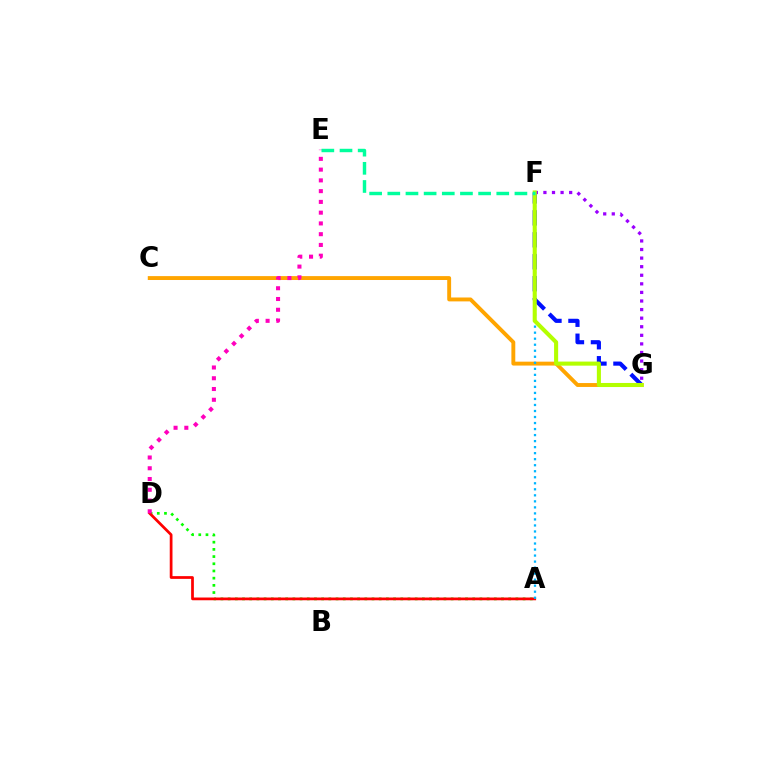{('F', 'G'): [{'color': '#0010ff', 'line_style': 'dashed', 'thickness': 2.98}, {'color': '#9b00ff', 'line_style': 'dotted', 'thickness': 2.33}, {'color': '#b3ff00', 'line_style': 'solid', 'thickness': 2.93}], ('A', 'D'): [{'color': '#08ff00', 'line_style': 'dotted', 'thickness': 1.95}, {'color': '#ff0000', 'line_style': 'solid', 'thickness': 1.98}], ('C', 'G'): [{'color': '#ffa500', 'line_style': 'solid', 'thickness': 2.8}], ('D', 'E'): [{'color': '#ff00bd', 'line_style': 'dotted', 'thickness': 2.92}], ('A', 'F'): [{'color': '#00b5ff', 'line_style': 'dotted', 'thickness': 1.64}], ('E', 'F'): [{'color': '#00ff9d', 'line_style': 'dashed', 'thickness': 2.47}]}